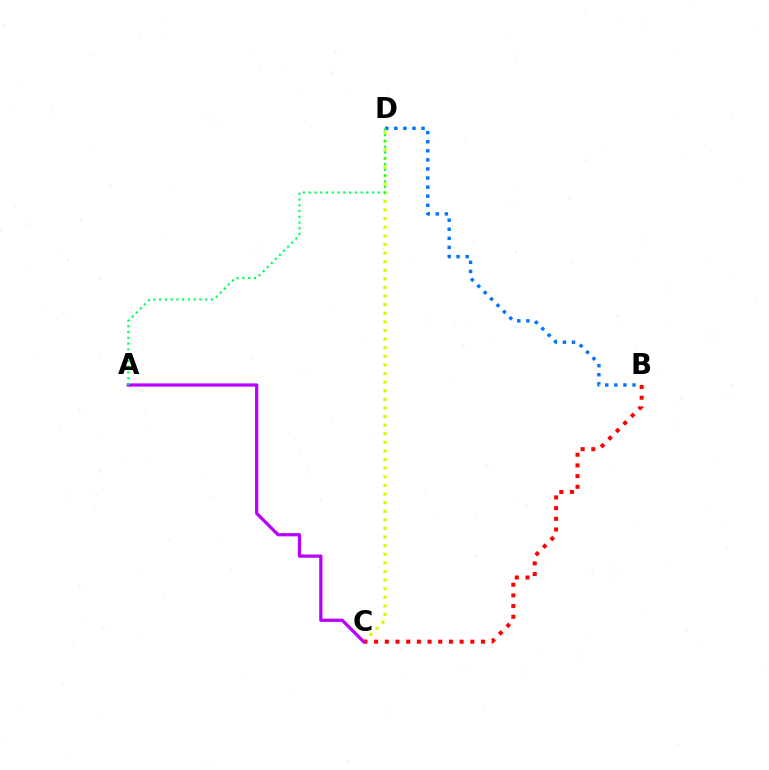{('C', 'D'): [{'color': '#d1ff00', 'line_style': 'dotted', 'thickness': 2.34}], ('B', 'C'): [{'color': '#ff0000', 'line_style': 'dotted', 'thickness': 2.9}], ('B', 'D'): [{'color': '#0074ff', 'line_style': 'dotted', 'thickness': 2.47}], ('A', 'C'): [{'color': '#b900ff', 'line_style': 'solid', 'thickness': 2.33}], ('A', 'D'): [{'color': '#00ff5c', 'line_style': 'dotted', 'thickness': 1.57}]}